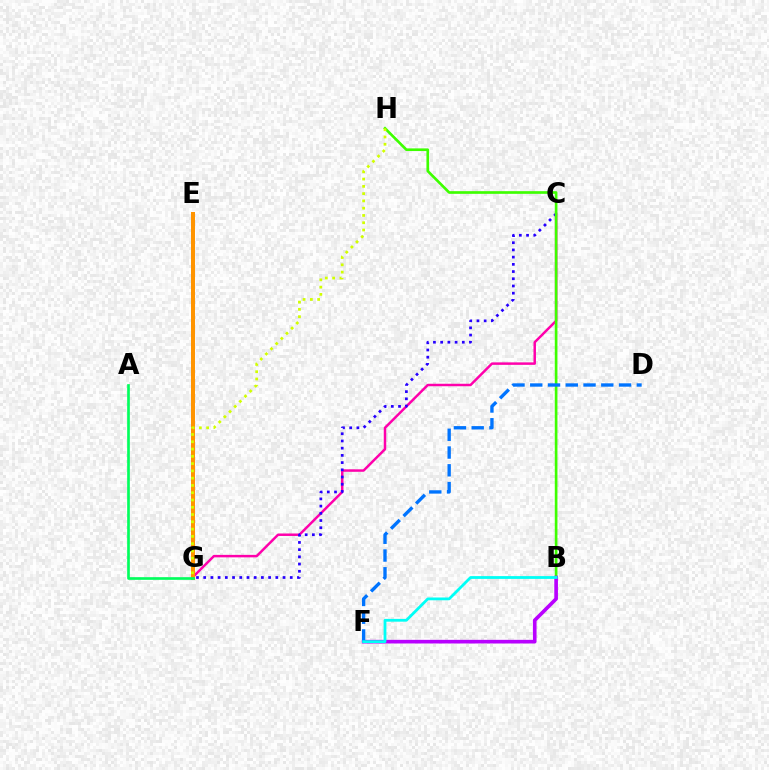{('C', 'G'): [{'color': '#ff00ac', 'line_style': 'solid', 'thickness': 1.78}, {'color': '#2500ff', 'line_style': 'dotted', 'thickness': 1.96}], ('E', 'G'): [{'color': '#ff0000', 'line_style': 'dashed', 'thickness': 1.98}, {'color': '#ff9400', 'line_style': 'solid', 'thickness': 2.89}], ('B', 'H'): [{'color': '#3dff00', 'line_style': 'solid', 'thickness': 1.92}], ('A', 'G'): [{'color': '#00ff5c', 'line_style': 'solid', 'thickness': 1.92}], ('B', 'F'): [{'color': '#b900ff', 'line_style': 'solid', 'thickness': 2.62}, {'color': '#00fff6', 'line_style': 'solid', 'thickness': 2.01}], ('D', 'F'): [{'color': '#0074ff', 'line_style': 'dashed', 'thickness': 2.41}], ('G', 'H'): [{'color': '#d1ff00', 'line_style': 'dotted', 'thickness': 1.98}]}